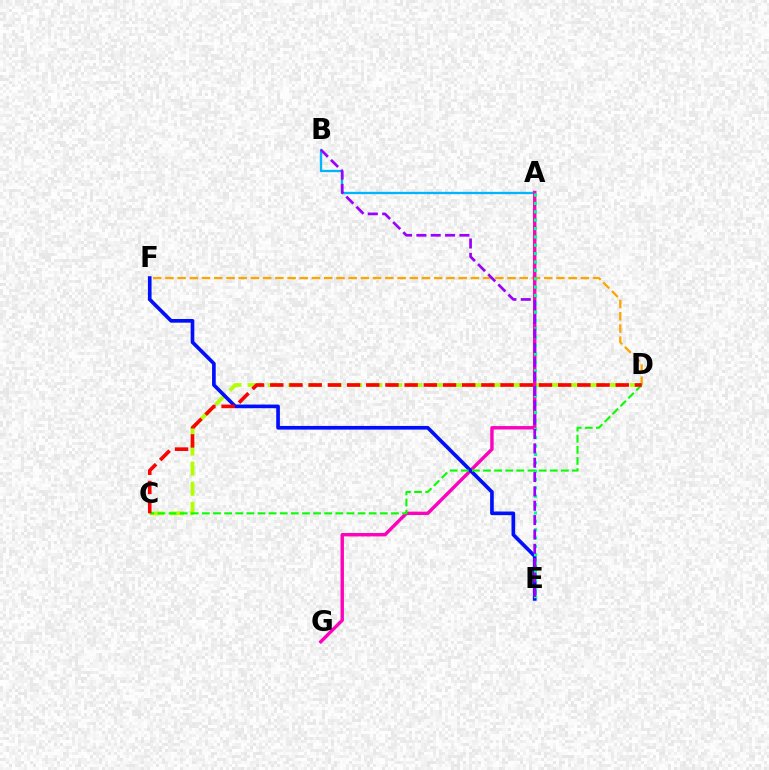{('C', 'D'): [{'color': '#b3ff00', 'line_style': 'dashed', 'thickness': 2.73}, {'color': '#08ff00', 'line_style': 'dashed', 'thickness': 1.51}, {'color': '#ff0000', 'line_style': 'dashed', 'thickness': 2.61}], ('A', 'B'): [{'color': '#00b5ff', 'line_style': 'solid', 'thickness': 1.68}], ('D', 'F'): [{'color': '#ffa500', 'line_style': 'dashed', 'thickness': 1.66}], ('A', 'G'): [{'color': '#ff00bd', 'line_style': 'solid', 'thickness': 2.46}], ('E', 'F'): [{'color': '#0010ff', 'line_style': 'solid', 'thickness': 2.64}], ('A', 'E'): [{'color': '#00ff9d', 'line_style': 'dotted', 'thickness': 2.27}], ('B', 'E'): [{'color': '#9b00ff', 'line_style': 'dashed', 'thickness': 1.95}]}